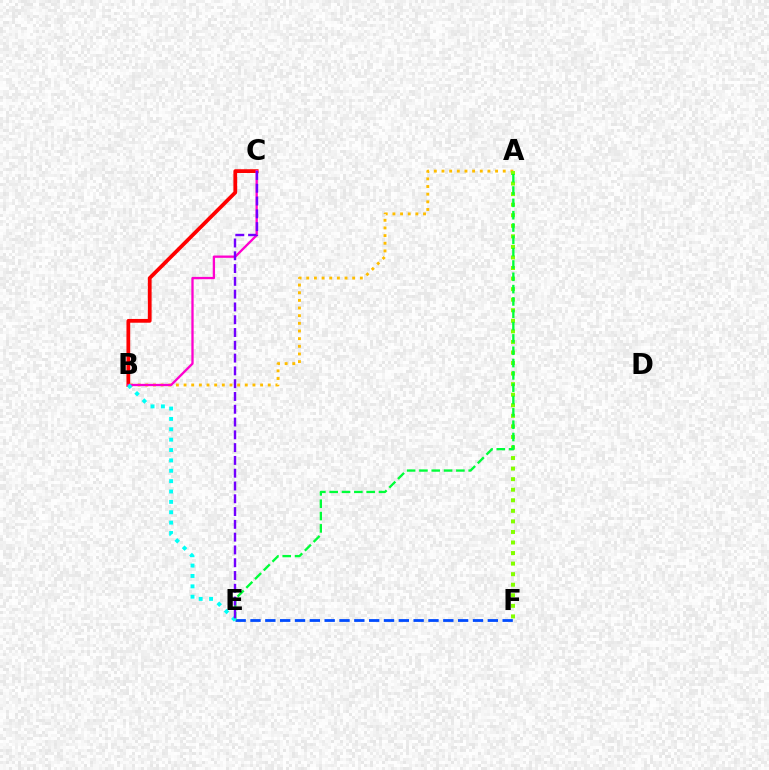{('B', 'C'): [{'color': '#ff0000', 'line_style': 'solid', 'thickness': 2.71}, {'color': '#ff00cf', 'line_style': 'solid', 'thickness': 1.66}], ('A', 'B'): [{'color': '#ffbd00', 'line_style': 'dotted', 'thickness': 2.08}], ('A', 'F'): [{'color': '#84ff00', 'line_style': 'dotted', 'thickness': 2.87}], ('E', 'F'): [{'color': '#004bff', 'line_style': 'dashed', 'thickness': 2.01}], ('A', 'E'): [{'color': '#00ff39', 'line_style': 'dashed', 'thickness': 1.67}], ('B', 'E'): [{'color': '#00fff6', 'line_style': 'dotted', 'thickness': 2.82}], ('C', 'E'): [{'color': '#7200ff', 'line_style': 'dashed', 'thickness': 1.74}]}